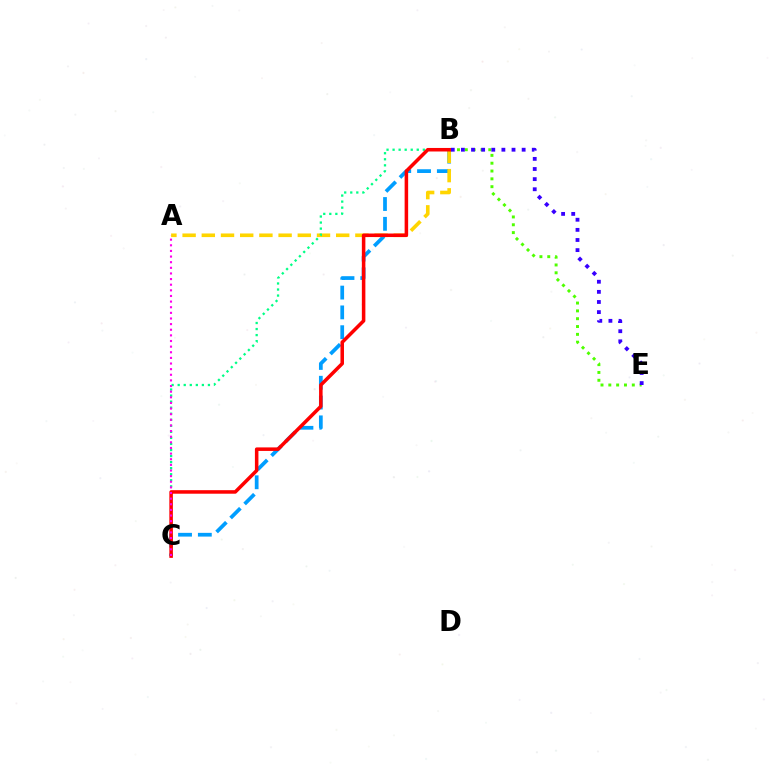{('B', 'C'): [{'color': '#009eff', 'line_style': 'dashed', 'thickness': 2.69}, {'color': '#00ff86', 'line_style': 'dotted', 'thickness': 1.64}, {'color': '#ff0000', 'line_style': 'solid', 'thickness': 2.54}], ('A', 'B'): [{'color': '#ffd500', 'line_style': 'dashed', 'thickness': 2.61}], ('B', 'E'): [{'color': '#4fff00', 'line_style': 'dotted', 'thickness': 2.13}, {'color': '#3700ff', 'line_style': 'dotted', 'thickness': 2.75}], ('A', 'C'): [{'color': '#ff00ed', 'line_style': 'dotted', 'thickness': 1.53}]}